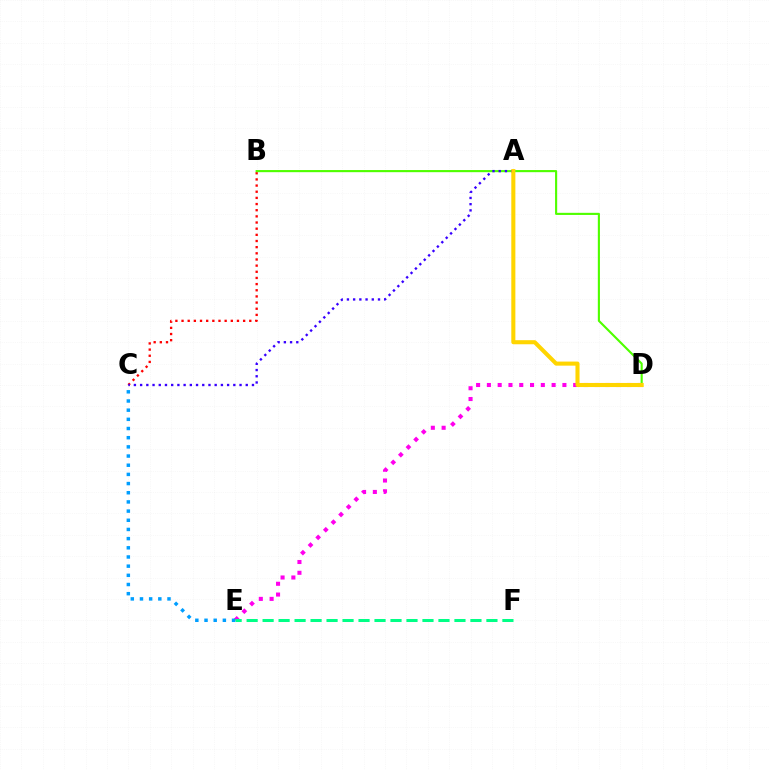{('B', 'C'): [{'color': '#ff0000', 'line_style': 'dotted', 'thickness': 1.67}], ('D', 'E'): [{'color': '#ff00ed', 'line_style': 'dotted', 'thickness': 2.93}], ('C', 'E'): [{'color': '#009eff', 'line_style': 'dotted', 'thickness': 2.49}], ('B', 'D'): [{'color': '#4fff00', 'line_style': 'solid', 'thickness': 1.53}], ('E', 'F'): [{'color': '#00ff86', 'line_style': 'dashed', 'thickness': 2.17}], ('A', 'C'): [{'color': '#3700ff', 'line_style': 'dotted', 'thickness': 1.69}], ('A', 'D'): [{'color': '#ffd500', 'line_style': 'solid', 'thickness': 2.93}]}